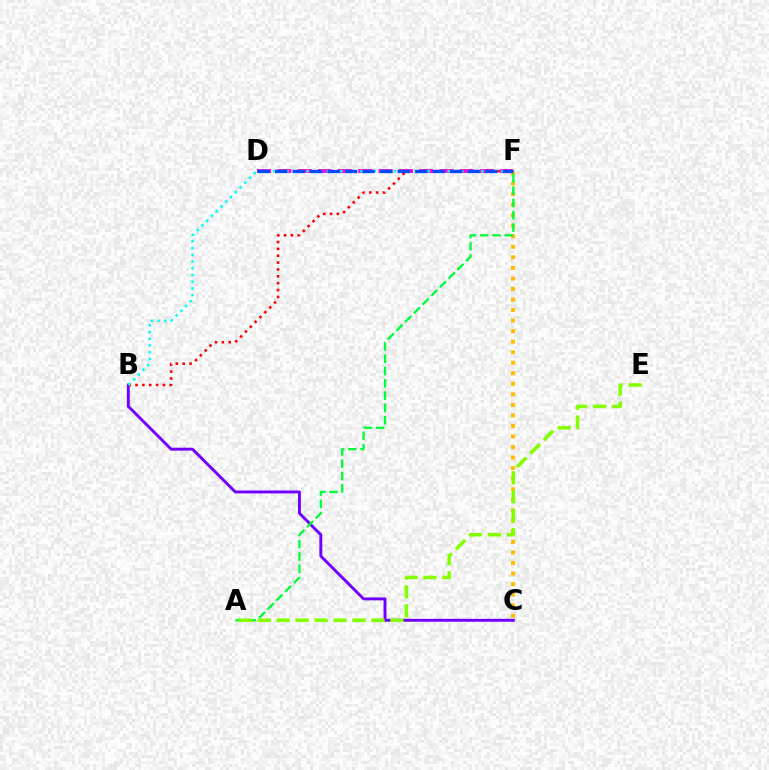{('B', 'C'): [{'color': '#7200ff', 'line_style': 'solid', 'thickness': 2.1}], ('B', 'F'): [{'color': '#ff0000', 'line_style': 'dotted', 'thickness': 1.86}, {'color': '#00fff6', 'line_style': 'dotted', 'thickness': 1.83}], ('D', 'F'): [{'color': '#ff00cf', 'line_style': 'dashed', 'thickness': 2.75}, {'color': '#004bff', 'line_style': 'dashed', 'thickness': 2.38}], ('C', 'F'): [{'color': '#ffbd00', 'line_style': 'dotted', 'thickness': 2.86}], ('A', 'F'): [{'color': '#00ff39', 'line_style': 'dashed', 'thickness': 1.67}], ('A', 'E'): [{'color': '#84ff00', 'line_style': 'dashed', 'thickness': 2.57}]}